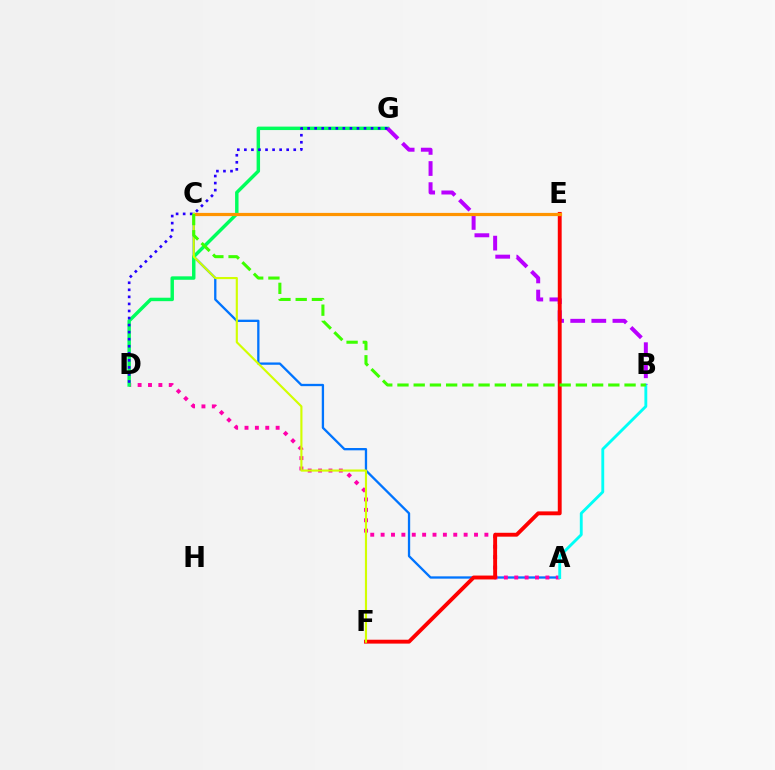{('A', 'C'): [{'color': '#0074ff', 'line_style': 'solid', 'thickness': 1.66}], ('A', 'D'): [{'color': '#ff00ac', 'line_style': 'dotted', 'thickness': 2.82}], ('A', 'B'): [{'color': '#00fff6', 'line_style': 'solid', 'thickness': 2.06}], ('D', 'G'): [{'color': '#00ff5c', 'line_style': 'solid', 'thickness': 2.48}, {'color': '#2500ff', 'line_style': 'dotted', 'thickness': 1.92}], ('B', 'G'): [{'color': '#b900ff', 'line_style': 'dashed', 'thickness': 2.87}], ('E', 'F'): [{'color': '#ff0000', 'line_style': 'solid', 'thickness': 2.79}], ('C', 'E'): [{'color': '#ff9400', 'line_style': 'solid', 'thickness': 2.31}], ('C', 'F'): [{'color': '#d1ff00', 'line_style': 'solid', 'thickness': 1.55}], ('B', 'C'): [{'color': '#3dff00', 'line_style': 'dashed', 'thickness': 2.2}]}